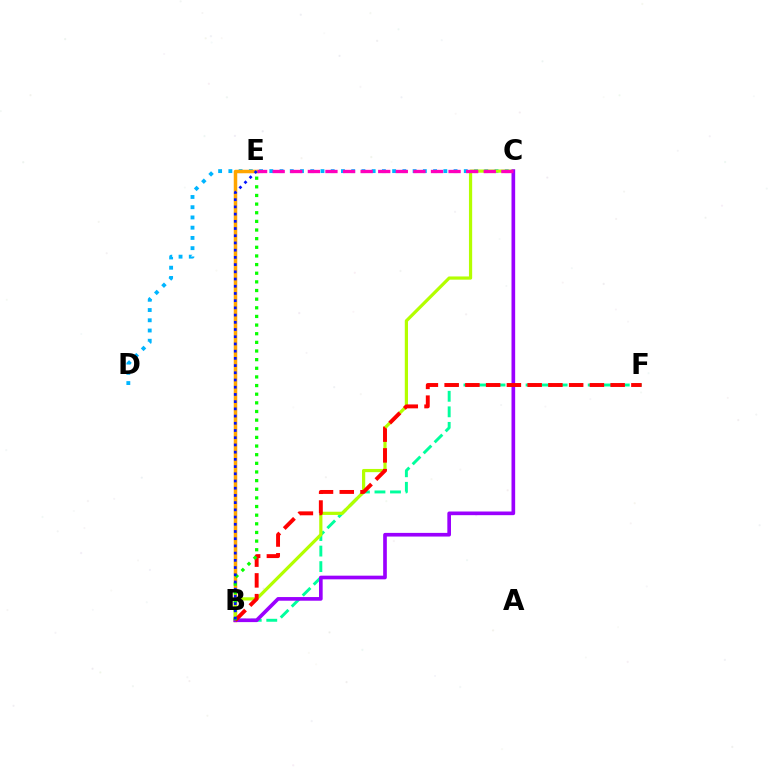{('B', 'F'): [{'color': '#00ff9d', 'line_style': 'dashed', 'thickness': 2.11}, {'color': '#ff0000', 'line_style': 'dashed', 'thickness': 2.82}], ('C', 'D'): [{'color': '#00b5ff', 'line_style': 'dotted', 'thickness': 2.78}], ('B', 'E'): [{'color': '#ffa500', 'line_style': 'solid', 'thickness': 2.51}, {'color': '#08ff00', 'line_style': 'dotted', 'thickness': 2.35}, {'color': '#0010ff', 'line_style': 'dotted', 'thickness': 1.96}], ('B', 'C'): [{'color': '#b3ff00', 'line_style': 'solid', 'thickness': 2.31}, {'color': '#9b00ff', 'line_style': 'solid', 'thickness': 2.64}], ('C', 'E'): [{'color': '#ff00bd', 'line_style': 'dashed', 'thickness': 2.39}]}